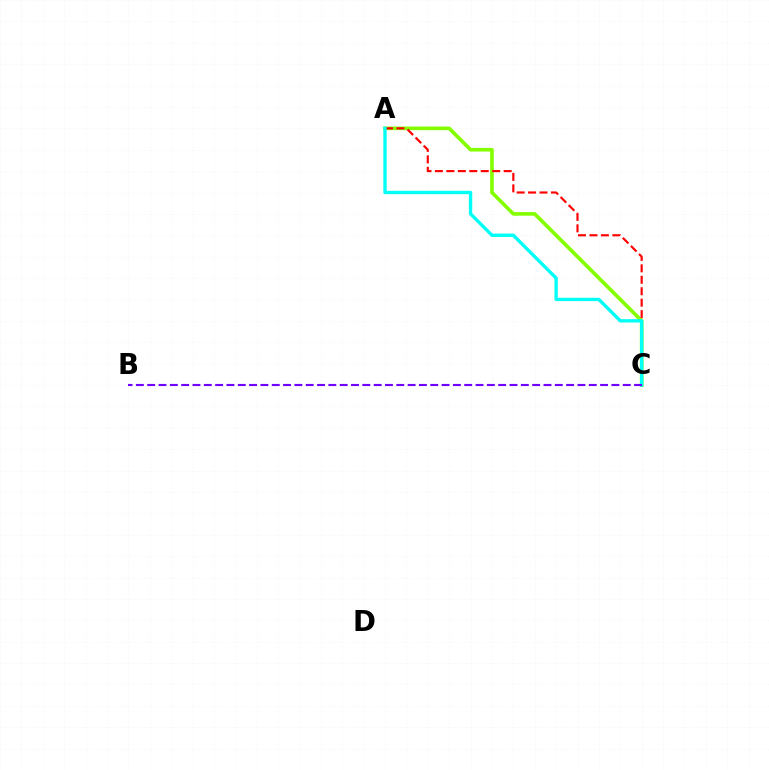{('A', 'C'): [{'color': '#84ff00', 'line_style': 'solid', 'thickness': 2.62}, {'color': '#ff0000', 'line_style': 'dashed', 'thickness': 1.56}, {'color': '#00fff6', 'line_style': 'solid', 'thickness': 2.42}], ('B', 'C'): [{'color': '#7200ff', 'line_style': 'dashed', 'thickness': 1.54}]}